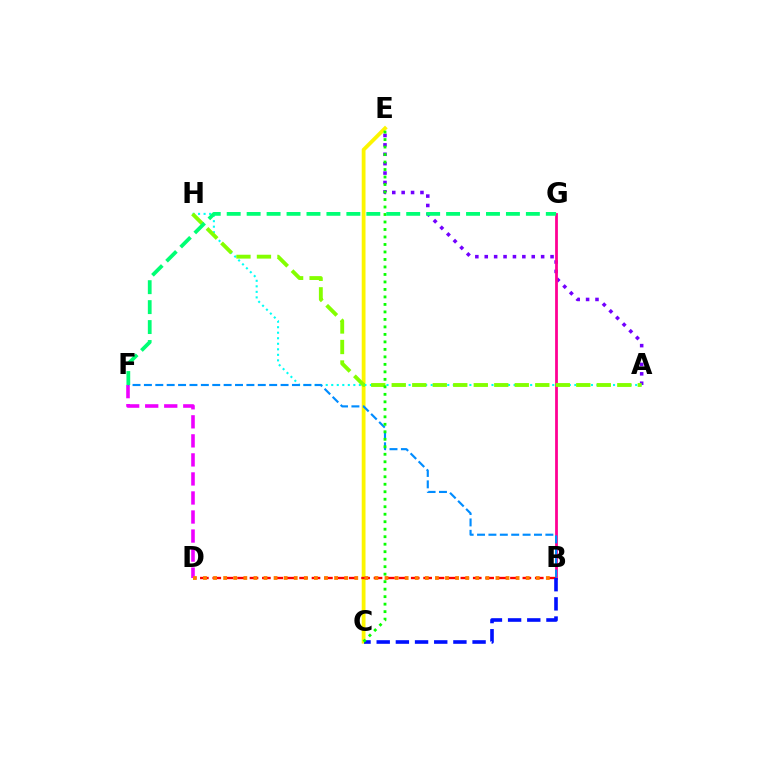{('C', 'E'): [{'color': '#fcf500', 'line_style': 'solid', 'thickness': 2.73}, {'color': '#08ff00', 'line_style': 'dotted', 'thickness': 2.04}], ('A', 'E'): [{'color': '#7200ff', 'line_style': 'dotted', 'thickness': 2.55}], ('B', 'G'): [{'color': '#ff0094', 'line_style': 'solid', 'thickness': 2.01}], ('D', 'F'): [{'color': '#ee00ff', 'line_style': 'dashed', 'thickness': 2.59}], ('B', 'D'): [{'color': '#ff0000', 'line_style': 'dashed', 'thickness': 1.69}, {'color': '#ff7c00', 'line_style': 'dotted', 'thickness': 2.74}], ('A', 'H'): [{'color': '#00fff6', 'line_style': 'dotted', 'thickness': 1.5}, {'color': '#84ff00', 'line_style': 'dashed', 'thickness': 2.79}], ('B', 'C'): [{'color': '#0010ff', 'line_style': 'dashed', 'thickness': 2.6}], ('B', 'F'): [{'color': '#008cff', 'line_style': 'dashed', 'thickness': 1.55}], ('F', 'G'): [{'color': '#00ff74', 'line_style': 'dashed', 'thickness': 2.71}]}